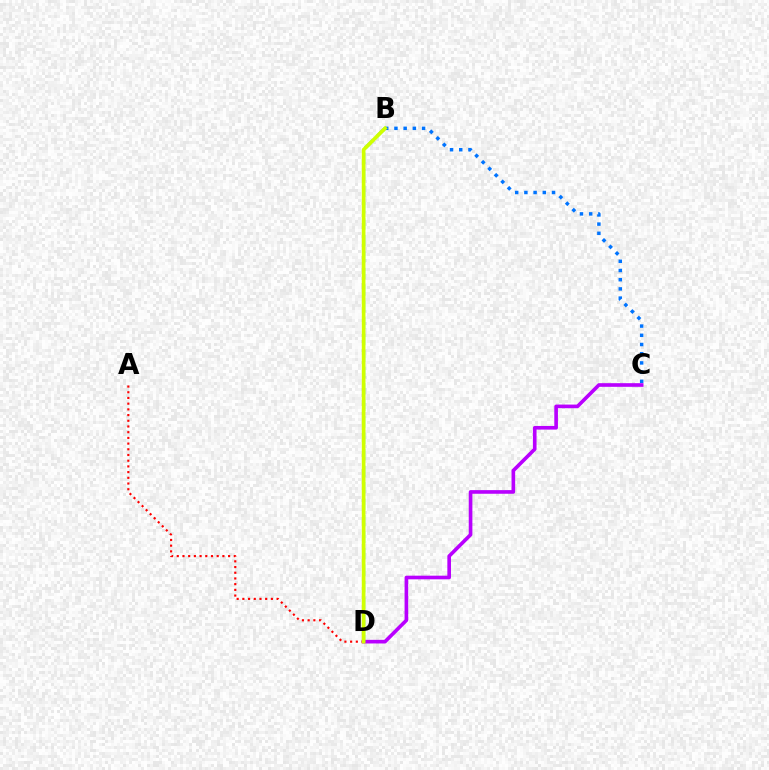{('B', 'C'): [{'color': '#0074ff', 'line_style': 'dotted', 'thickness': 2.5}], ('A', 'D'): [{'color': '#ff0000', 'line_style': 'dotted', 'thickness': 1.55}], ('C', 'D'): [{'color': '#b900ff', 'line_style': 'solid', 'thickness': 2.62}], ('B', 'D'): [{'color': '#00ff5c', 'line_style': 'dashed', 'thickness': 2.24}, {'color': '#d1ff00', 'line_style': 'solid', 'thickness': 2.64}]}